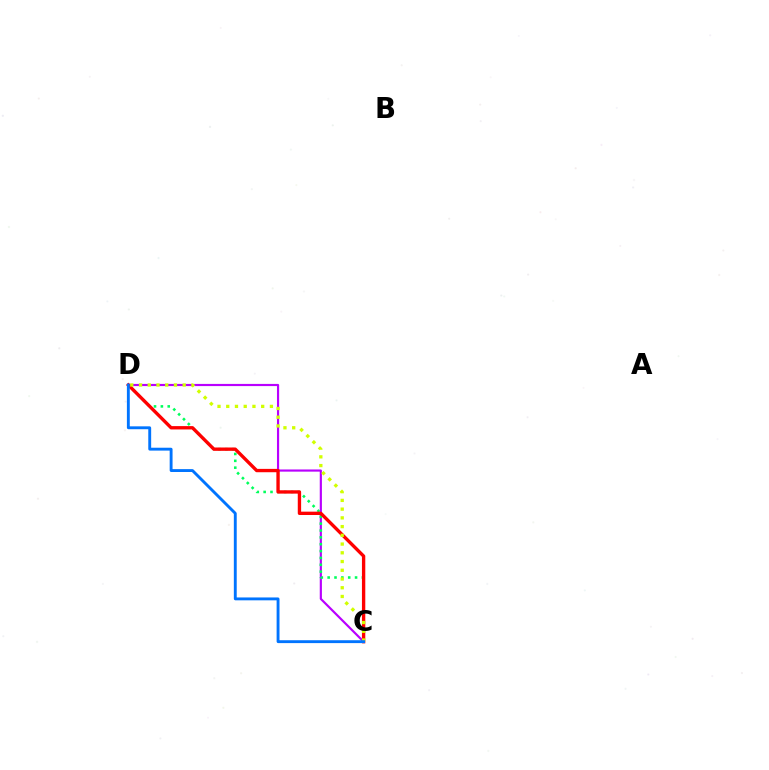{('C', 'D'): [{'color': '#b900ff', 'line_style': 'solid', 'thickness': 1.56}, {'color': '#00ff5c', 'line_style': 'dotted', 'thickness': 1.86}, {'color': '#ff0000', 'line_style': 'solid', 'thickness': 2.41}, {'color': '#d1ff00', 'line_style': 'dotted', 'thickness': 2.37}, {'color': '#0074ff', 'line_style': 'solid', 'thickness': 2.07}]}